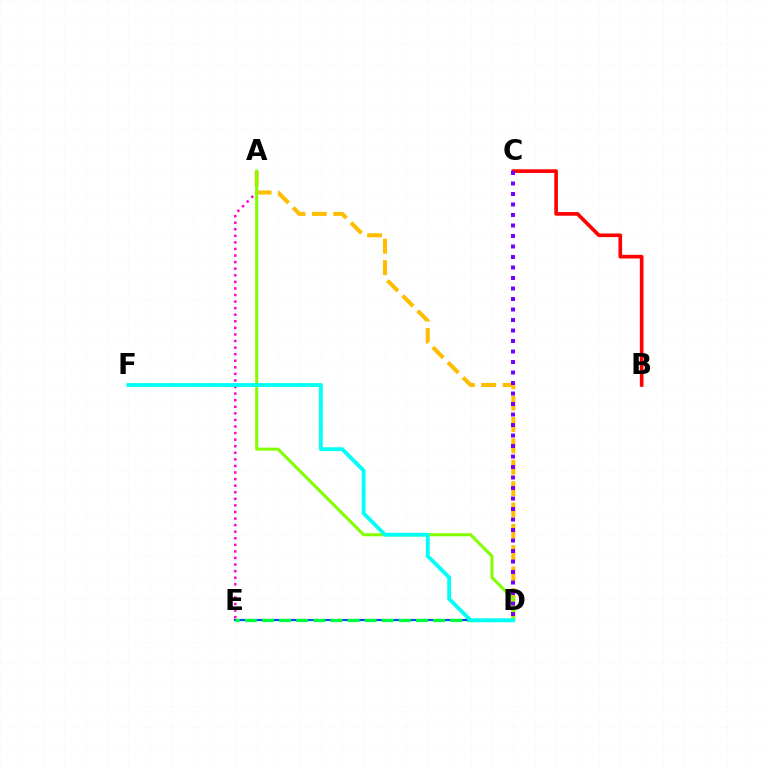{('A', 'D'): [{'color': '#ffbd00', 'line_style': 'dashed', 'thickness': 2.9}, {'color': '#84ff00', 'line_style': 'solid', 'thickness': 2.21}], ('D', 'E'): [{'color': '#004bff', 'line_style': 'solid', 'thickness': 1.55}, {'color': '#00ff39', 'line_style': 'dashed', 'thickness': 2.32}], ('B', 'C'): [{'color': '#ff0000', 'line_style': 'solid', 'thickness': 2.63}], ('A', 'E'): [{'color': '#ff00cf', 'line_style': 'dotted', 'thickness': 1.79}], ('C', 'D'): [{'color': '#7200ff', 'line_style': 'dotted', 'thickness': 2.85}], ('D', 'F'): [{'color': '#00fff6', 'line_style': 'solid', 'thickness': 2.76}]}